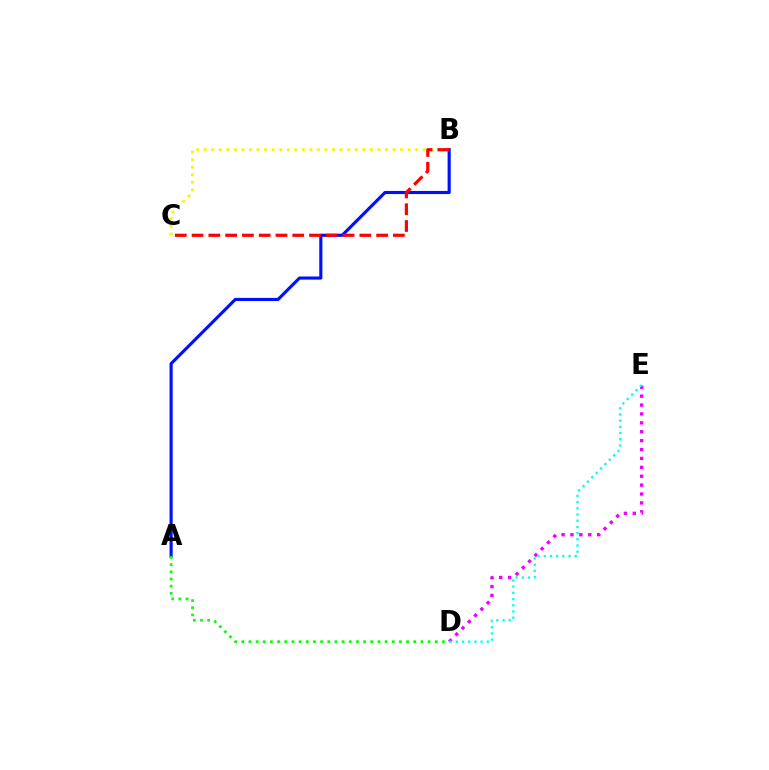{('D', 'E'): [{'color': '#ee00ff', 'line_style': 'dotted', 'thickness': 2.42}, {'color': '#00fff6', 'line_style': 'dotted', 'thickness': 1.68}], ('A', 'B'): [{'color': '#0010ff', 'line_style': 'solid', 'thickness': 2.25}], ('B', 'C'): [{'color': '#fcf500', 'line_style': 'dotted', 'thickness': 2.05}, {'color': '#ff0000', 'line_style': 'dashed', 'thickness': 2.28}], ('A', 'D'): [{'color': '#08ff00', 'line_style': 'dotted', 'thickness': 1.95}]}